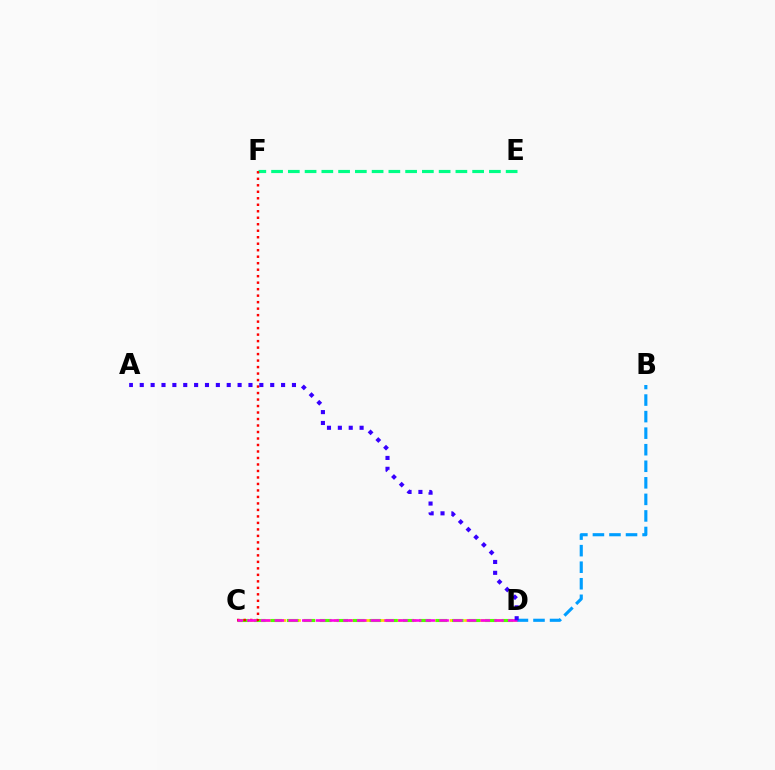{('C', 'D'): [{'color': '#ffd500', 'line_style': 'dashed', 'thickness': 1.96}, {'color': '#4fff00', 'line_style': 'dashed', 'thickness': 2.24}, {'color': '#ff00ed', 'line_style': 'dashed', 'thickness': 1.86}], ('E', 'F'): [{'color': '#00ff86', 'line_style': 'dashed', 'thickness': 2.28}], ('C', 'F'): [{'color': '#ff0000', 'line_style': 'dotted', 'thickness': 1.76}], ('B', 'D'): [{'color': '#009eff', 'line_style': 'dashed', 'thickness': 2.25}], ('A', 'D'): [{'color': '#3700ff', 'line_style': 'dotted', 'thickness': 2.95}]}